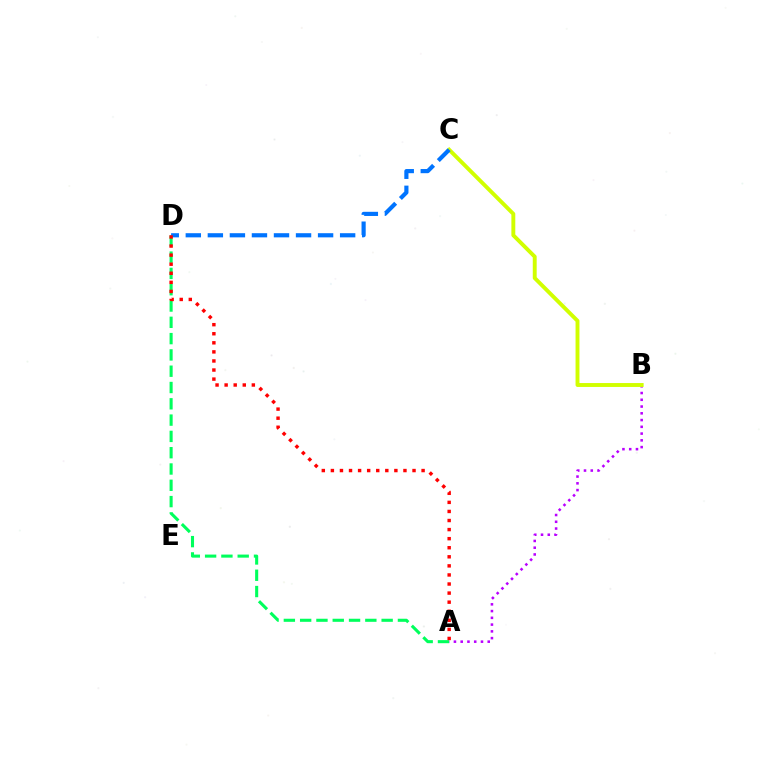{('A', 'D'): [{'color': '#00ff5c', 'line_style': 'dashed', 'thickness': 2.21}, {'color': '#ff0000', 'line_style': 'dotted', 'thickness': 2.46}], ('A', 'B'): [{'color': '#b900ff', 'line_style': 'dotted', 'thickness': 1.84}], ('B', 'C'): [{'color': '#d1ff00', 'line_style': 'solid', 'thickness': 2.81}], ('C', 'D'): [{'color': '#0074ff', 'line_style': 'dashed', 'thickness': 3.0}]}